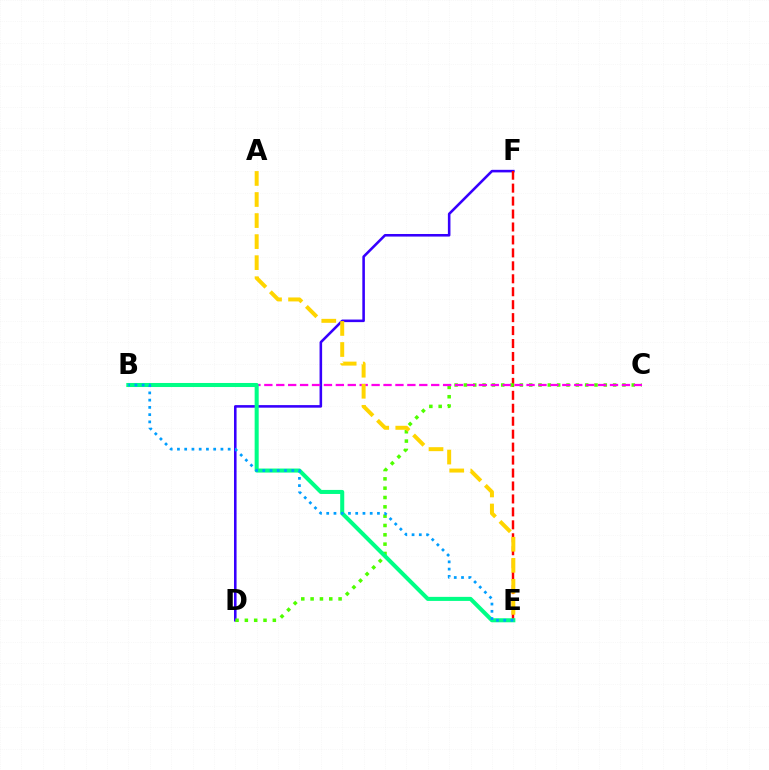{('D', 'F'): [{'color': '#3700ff', 'line_style': 'solid', 'thickness': 1.85}], ('E', 'F'): [{'color': '#ff0000', 'line_style': 'dashed', 'thickness': 1.76}], ('C', 'D'): [{'color': '#4fff00', 'line_style': 'dotted', 'thickness': 2.53}], ('B', 'C'): [{'color': '#ff00ed', 'line_style': 'dashed', 'thickness': 1.62}], ('B', 'E'): [{'color': '#00ff86', 'line_style': 'solid', 'thickness': 2.91}, {'color': '#009eff', 'line_style': 'dotted', 'thickness': 1.97}], ('A', 'E'): [{'color': '#ffd500', 'line_style': 'dashed', 'thickness': 2.86}]}